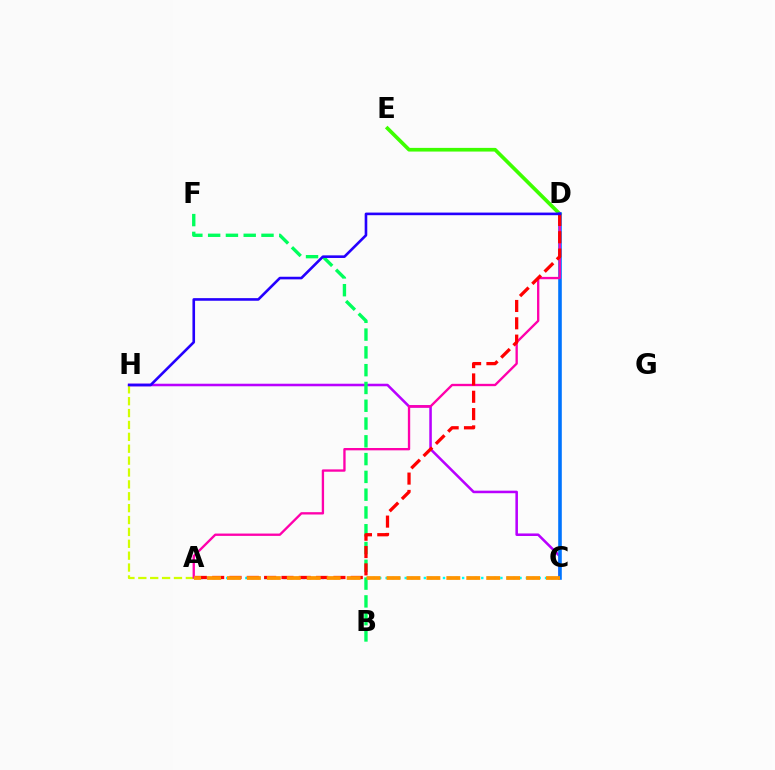{('D', 'E'): [{'color': '#3dff00', 'line_style': 'solid', 'thickness': 2.65}], ('A', 'C'): [{'color': '#00fff6', 'line_style': 'dotted', 'thickness': 1.73}, {'color': '#ff9400', 'line_style': 'dashed', 'thickness': 2.71}], ('C', 'H'): [{'color': '#b900ff', 'line_style': 'solid', 'thickness': 1.83}], ('C', 'D'): [{'color': '#0074ff', 'line_style': 'solid', 'thickness': 2.59}], ('A', 'H'): [{'color': '#d1ff00', 'line_style': 'dashed', 'thickness': 1.61}], ('B', 'F'): [{'color': '#00ff5c', 'line_style': 'dashed', 'thickness': 2.42}], ('A', 'D'): [{'color': '#ff00ac', 'line_style': 'solid', 'thickness': 1.68}, {'color': '#ff0000', 'line_style': 'dashed', 'thickness': 2.35}], ('D', 'H'): [{'color': '#2500ff', 'line_style': 'solid', 'thickness': 1.88}]}